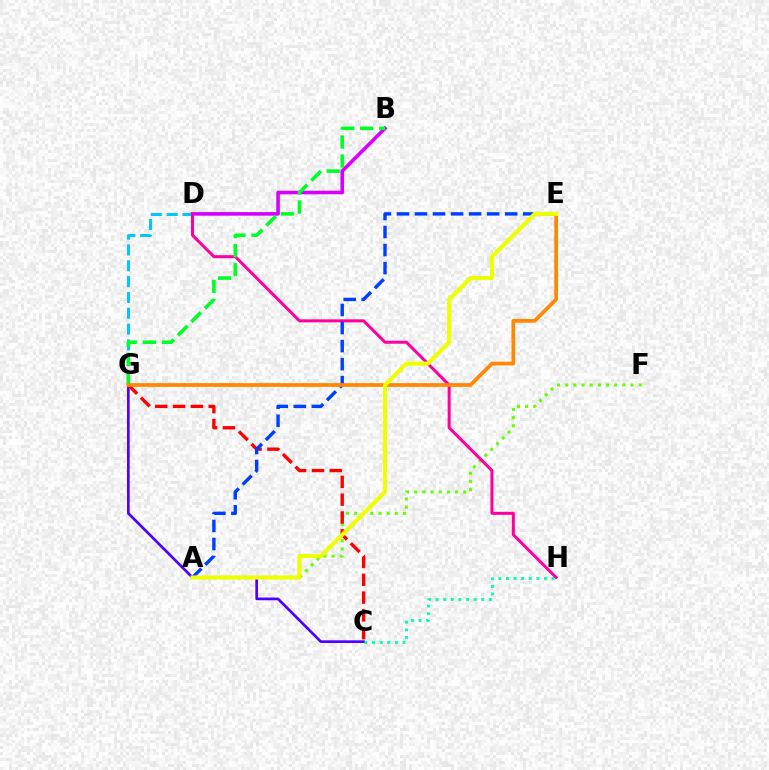{('A', 'F'): [{'color': '#66ff00', 'line_style': 'dotted', 'thickness': 2.22}], ('C', 'G'): [{'color': '#4f00ff', 'line_style': 'solid', 'thickness': 1.94}, {'color': '#ff0000', 'line_style': 'dashed', 'thickness': 2.42}], ('C', 'H'): [{'color': '#00ffaf', 'line_style': 'dotted', 'thickness': 2.07}], ('B', 'D'): [{'color': '#d600ff', 'line_style': 'solid', 'thickness': 2.59}], ('D', 'G'): [{'color': '#00c7ff', 'line_style': 'dashed', 'thickness': 2.15}], ('D', 'H'): [{'color': '#ff00a0', 'line_style': 'solid', 'thickness': 2.17}], ('B', 'G'): [{'color': '#00ff27', 'line_style': 'dashed', 'thickness': 2.59}], ('A', 'E'): [{'color': '#003fff', 'line_style': 'dashed', 'thickness': 2.45}, {'color': '#eeff00', 'line_style': 'solid', 'thickness': 2.95}], ('E', 'G'): [{'color': '#ff8800', 'line_style': 'solid', 'thickness': 2.69}]}